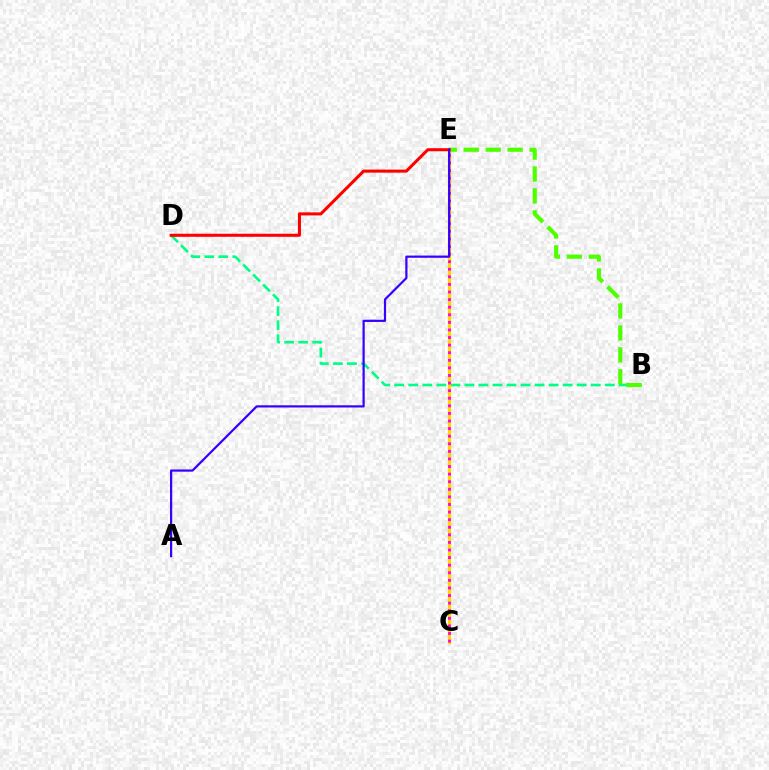{('B', 'D'): [{'color': '#00ff86', 'line_style': 'dashed', 'thickness': 1.91}], ('C', 'E'): [{'color': '#009eff', 'line_style': 'dotted', 'thickness': 2.0}, {'color': '#ffd500', 'line_style': 'solid', 'thickness': 2.34}, {'color': '#ff00ed', 'line_style': 'dotted', 'thickness': 2.06}], ('B', 'E'): [{'color': '#4fff00', 'line_style': 'dashed', 'thickness': 2.98}], ('D', 'E'): [{'color': '#ff0000', 'line_style': 'solid', 'thickness': 2.2}], ('A', 'E'): [{'color': '#3700ff', 'line_style': 'solid', 'thickness': 1.59}]}